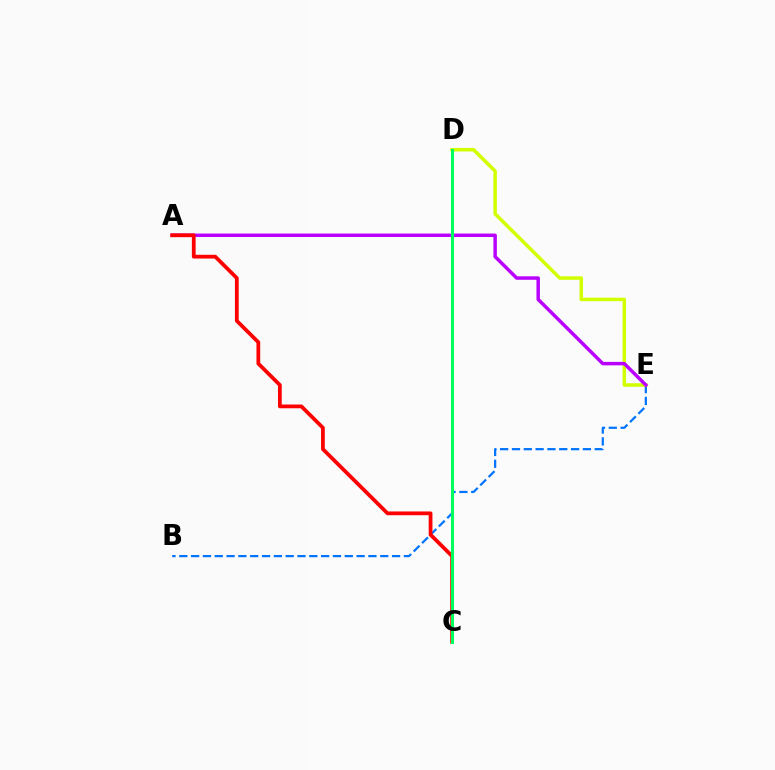{('B', 'E'): [{'color': '#0074ff', 'line_style': 'dashed', 'thickness': 1.61}], ('D', 'E'): [{'color': '#d1ff00', 'line_style': 'solid', 'thickness': 2.51}], ('A', 'E'): [{'color': '#b900ff', 'line_style': 'solid', 'thickness': 2.49}], ('A', 'C'): [{'color': '#ff0000', 'line_style': 'solid', 'thickness': 2.71}], ('C', 'D'): [{'color': '#00ff5c', 'line_style': 'solid', 'thickness': 2.21}]}